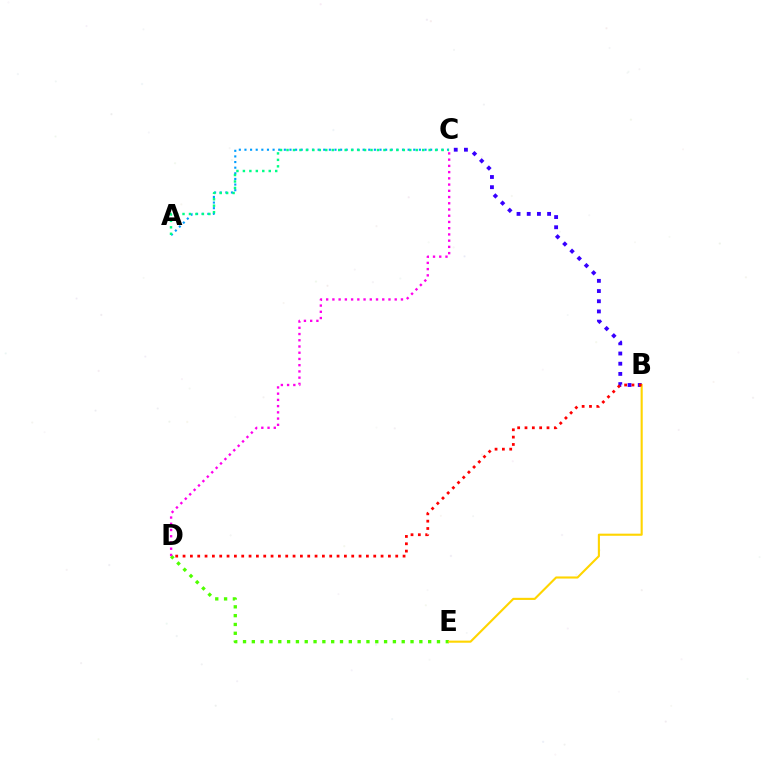{('B', 'C'): [{'color': '#3700ff', 'line_style': 'dotted', 'thickness': 2.77}], ('A', 'C'): [{'color': '#009eff', 'line_style': 'dotted', 'thickness': 1.53}, {'color': '#00ff86', 'line_style': 'dotted', 'thickness': 1.76}], ('D', 'E'): [{'color': '#4fff00', 'line_style': 'dotted', 'thickness': 2.4}], ('B', 'E'): [{'color': '#ffd500', 'line_style': 'solid', 'thickness': 1.53}], ('C', 'D'): [{'color': '#ff00ed', 'line_style': 'dotted', 'thickness': 1.69}], ('B', 'D'): [{'color': '#ff0000', 'line_style': 'dotted', 'thickness': 1.99}]}